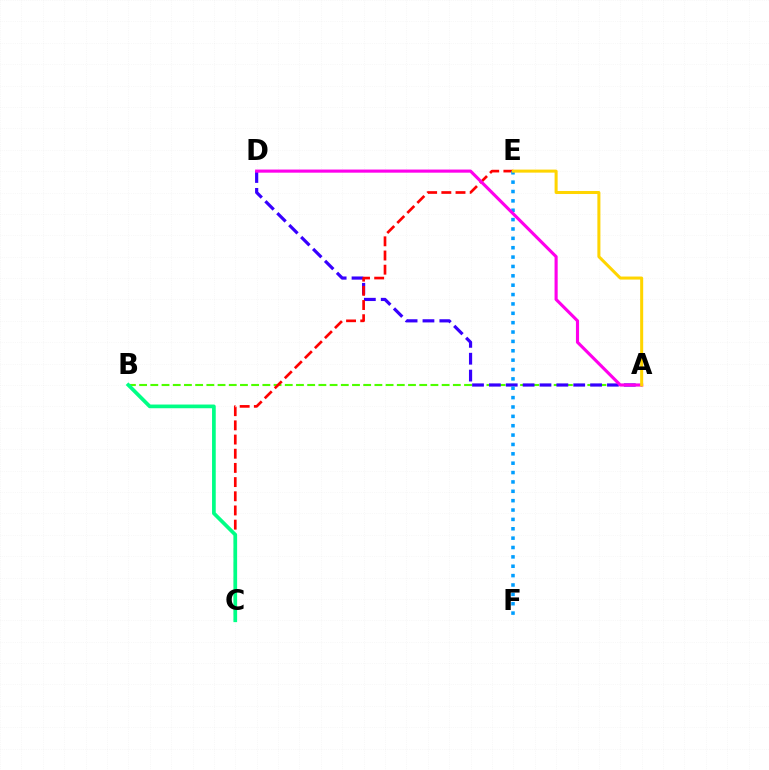{('A', 'B'): [{'color': '#4fff00', 'line_style': 'dashed', 'thickness': 1.52}], ('A', 'D'): [{'color': '#3700ff', 'line_style': 'dashed', 'thickness': 2.29}, {'color': '#ff00ed', 'line_style': 'solid', 'thickness': 2.25}], ('C', 'E'): [{'color': '#ff0000', 'line_style': 'dashed', 'thickness': 1.93}], ('E', 'F'): [{'color': '#009eff', 'line_style': 'dotted', 'thickness': 2.55}], ('B', 'C'): [{'color': '#00ff86', 'line_style': 'solid', 'thickness': 2.67}], ('A', 'E'): [{'color': '#ffd500', 'line_style': 'solid', 'thickness': 2.18}]}